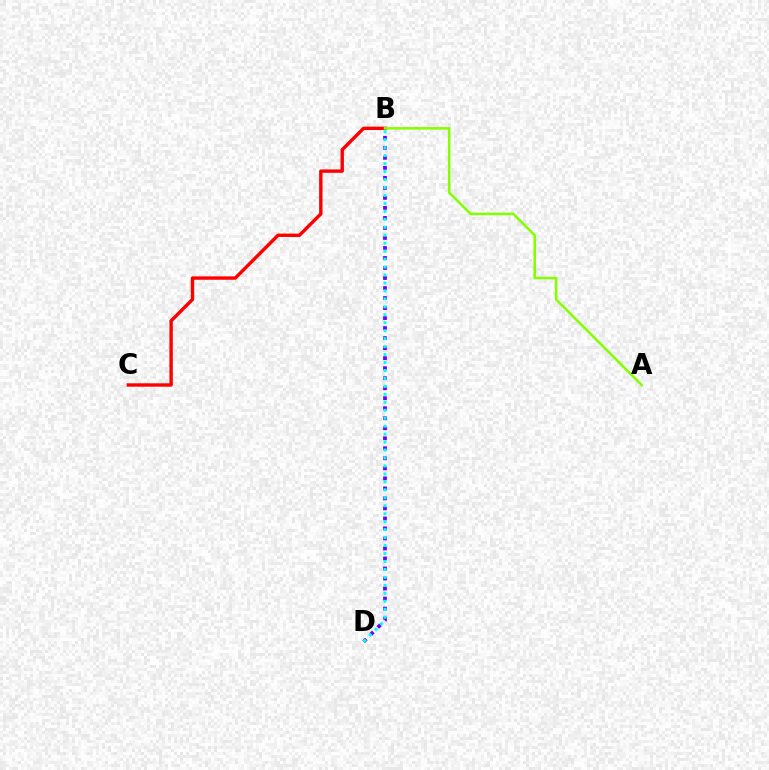{('B', 'D'): [{'color': '#7200ff', 'line_style': 'dotted', 'thickness': 2.72}, {'color': '#00fff6', 'line_style': 'dotted', 'thickness': 2.16}], ('B', 'C'): [{'color': '#ff0000', 'line_style': 'solid', 'thickness': 2.44}], ('A', 'B'): [{'color': '#84ff00', 'line_style': 'solid', 'thickness': 1.83}]}